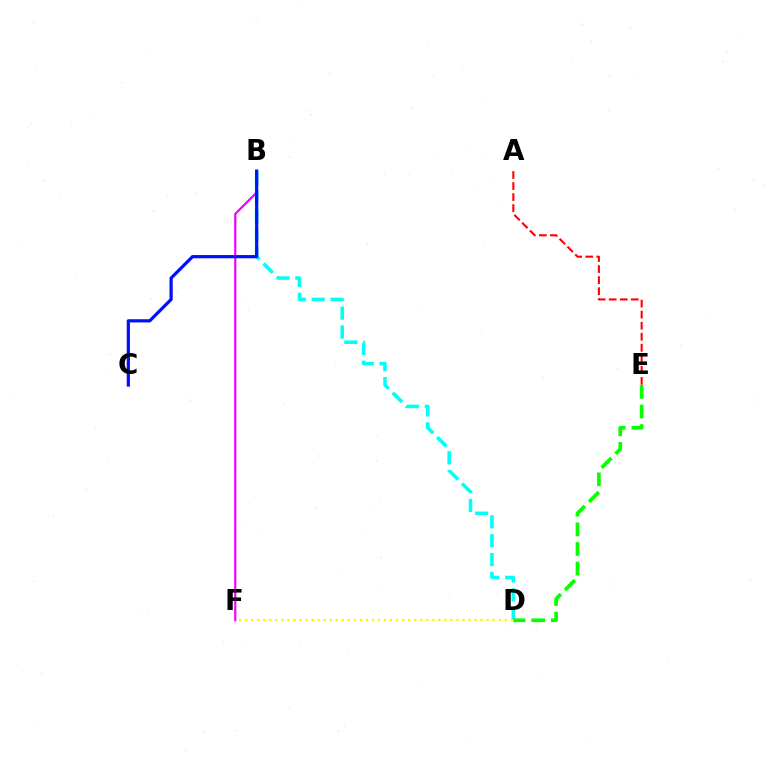{('B', 'D'): [{'color': '#00fff6', 'line_style': 'dashed', 'thickness': 2.56}], ('B', 'F'): [{'color': '#ee00ff', 'line_style': 'solid', 'thickness': 1.58}], ('D', 'F'): [{'color': '#fcf500', 'line_style': 'dotted', 'thickness': 1.64}], ('B', 'C'): [{'color': '#0010ff', 'line_style': 'solid', 'thickness': 2.32}], ('D', 'E'): [{'color': '#08ff00', 'line_style': 'dashed', 'thickness': 2.67}], ('A', 'E'): [{'color': '#ff0000', 'line_style': 'dashed', 'thickness': 1.5}]}